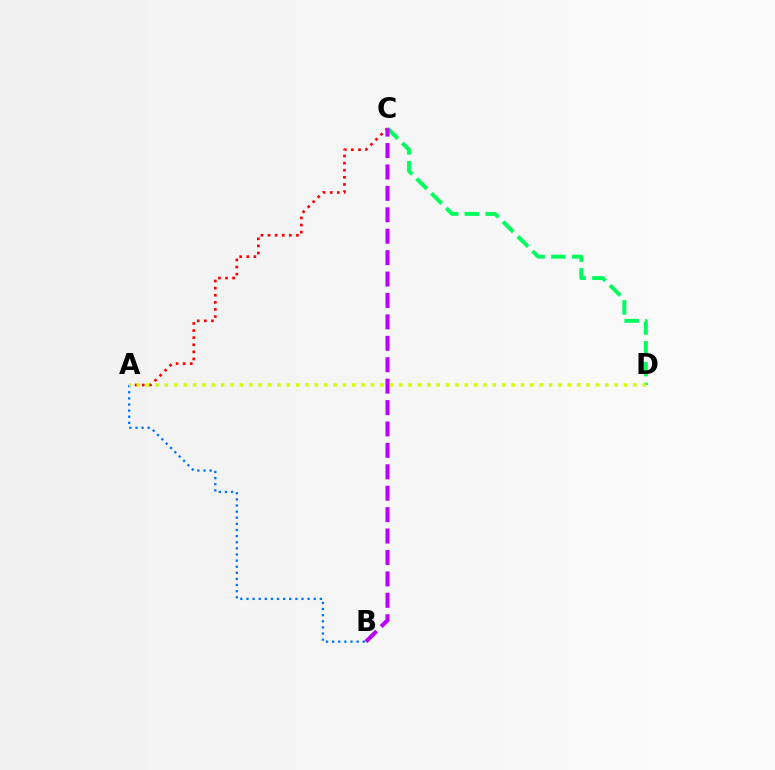{('A', 'C'): [{'color': '#ff0000', 'line_style': 'dotted', 'thickness': 1.93}], ('C', 'D'): [{'color': '#00ff5c', 'line_style': 'dashed', 'thickness': 2.83}], ('A', 'B'): [{'color': '#0074ff', 'line_style': 'dotted', 'thickness': 1.66}], ('A', 'D'): [{'color': '#d1ff00', 'line_style': 'dotted', 'thickness': 2.55}], ('B', 'C'): [{'color': '#b900ff', 'line_style': 'dashed', 'thickness': 2.91}]}